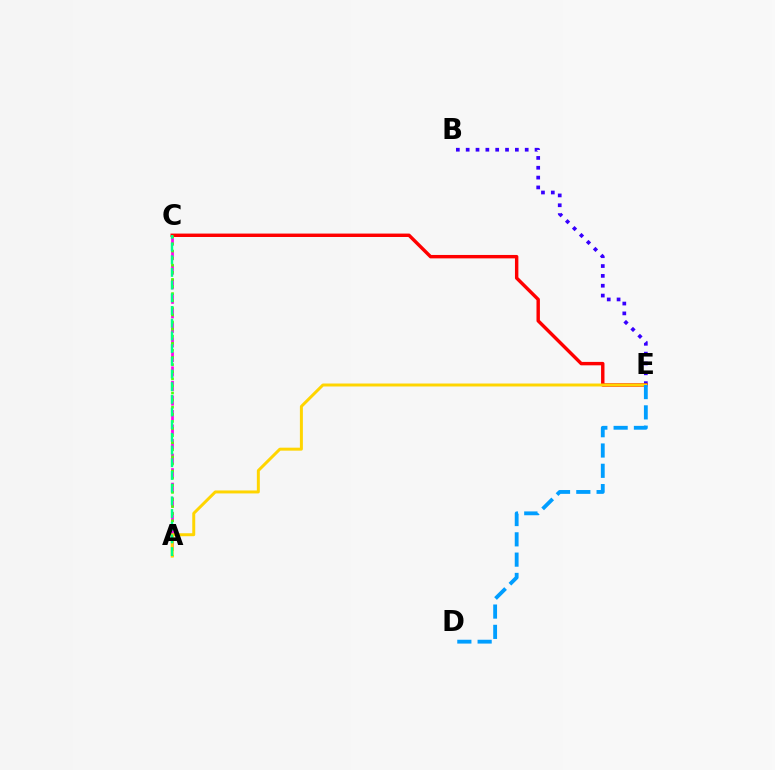{('B', 'E'): [{'color': '#3700ff', 'line_style': 'dotted', 'thickness': 2.67}], ('A', 'C'): [{'color': '#ff00ed', 'line_style': 'dashed', 'thickness': 1.98}, {'color': '#4fff00', 'line_style': 'dotted', 'thickness': 1.93}, {'color': '#00ff86', 'line_style': 'dashed', 'thickness': 1.72}], ('C', 'E'): [{'color': '#ff0000', 'line_style': 'solid', 'thickness': 2.46}], ('A', 'E'): [{'color': '#ffd500', 'line_style': 'solid', 'thickness': 2.14}], ('D', 'E'): [{'color': '#009eff', 'line_style': 'dashed', 'thickness': 2.76}]}